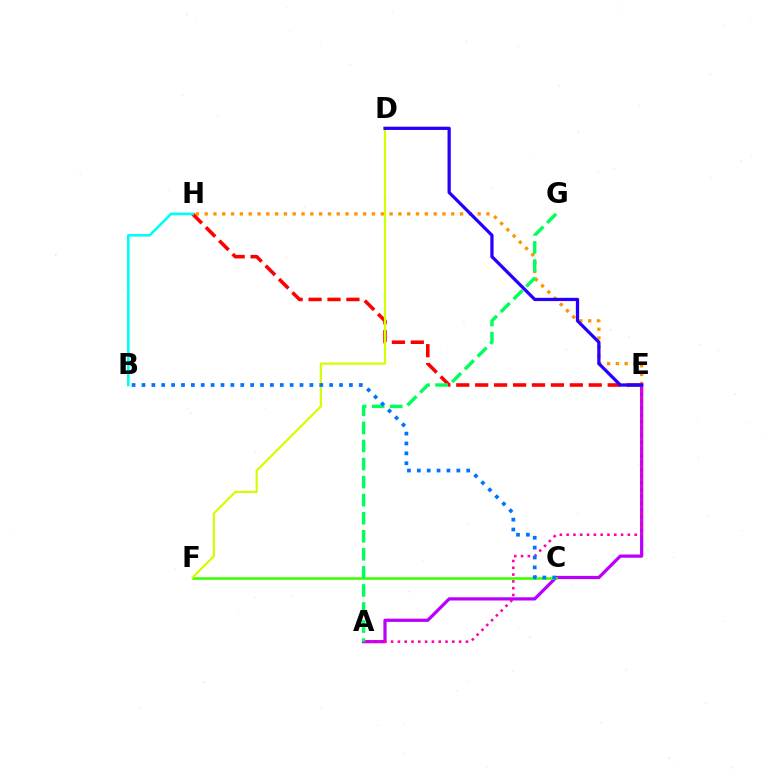{('E', 'H'): [{'color': '#ff9400', 'line_style': 'dotted', 'thickness': 2.39}, {'color': '#ff0000', 'line_style': 'dashed', 'thickness': 2.57}], ('A', 'E'): [{'color': '#b900ff', 'line_style': 'solid', 'thickness': 2.33}, {'color': '#ff00ac', 'line_style': 'dotted', 'thickness': 1.85}], ('C', 'F'): [{'color': '#3dff00', 'line_style': 'solid', 'thickness': 1.86}], ('D', 'F'): [{'color': '#d1ff00', 'line_style': 'solid', 'thickness': 1.57}], ('B', 'H'): [{'color': '#00fff6', 'line_style': 'solid', 'thickness': 1.91}], ('A', 'G'): [{'color': '#00ff5c', 'line_style': 'dashed', 'thickness': 2.45}], ('D', 'E'): [{'color': '#2500ff', 'line_style': 'solid', 'thickness': 2.34}], ('B', 'C'): [{'color': '#0074ff', 'line_style': 'dotted', 'thickness': 2.68}]}